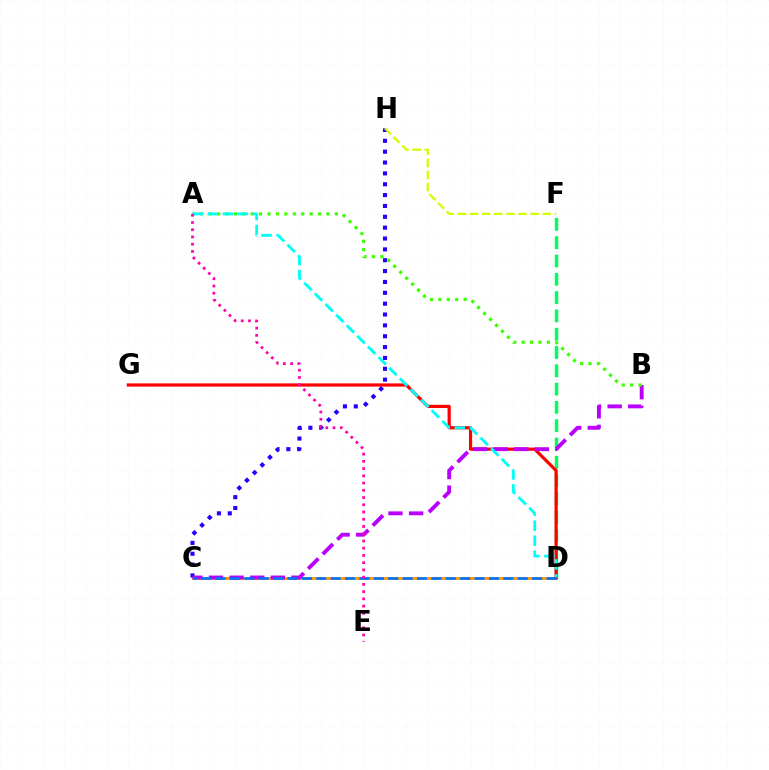{('D', 'F'): [{'color': '#00ff5c', 'line_style': 'dashed', 'thickness': 2.49}], ('C', 'D'): [{'color': '#ff9400', 'line_style': 'solid', 'thickness': 2.01}, {'color': '#0074ff', 'line_style': 'dashed', 'thickness': 1.95}], ('C', 'H'): [{'color': '#2500ff', 'line_style': 'dotted', 'thickness': 2.95}], ('D', 'G'): [{'color': '#ff0000', 'line_style': 'solid', 'thickness': 2.31}], ('B', 'C'): [{'color': '#b900ff', 'line_style': 'dashed', 'thickness': 2.8}], ('F', 'H'): [{'color': '#d1ff00', 'line_style': 'dashed', 'thickness': 1.65}], ('A', 'B'): [{'color': '#3dff00', 'line_style': 'dotted', 'thickness': 2.29}], ('A', 'D'): [{'color': '#00fff6', 'line_style': 'dashed', 'thickness': 2.04}], ('A', 'E'): [{'color': '#ff00ac', 'line_style': 'dotted', 'thickness': 1.97}]}